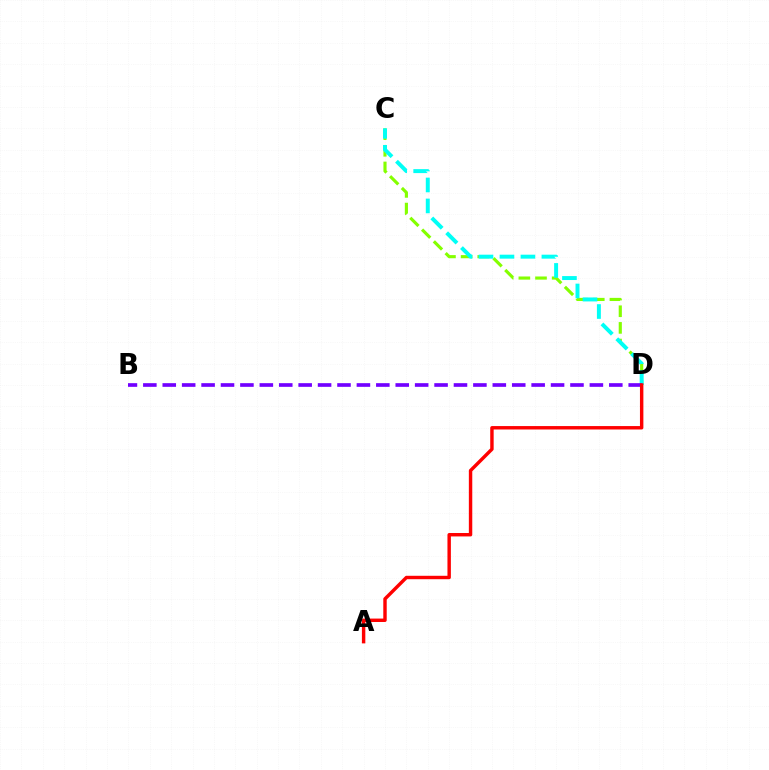{('C', 'D'): [{'color': '#84ff00', 'line_style': 'dashed', 'thickness': 2.26}, {'color': '#00fff6', 'line_style': 'dashed', 'thickness': 2.85}], ('B', 'D'): [{'color': '#7200ff', 'line_style': 'dashed', 'thickness': 2.64}], ('A', 'D'): [{'color': '#ff0000', 'line_style': 'solid', 'thickness': 2.46}]}